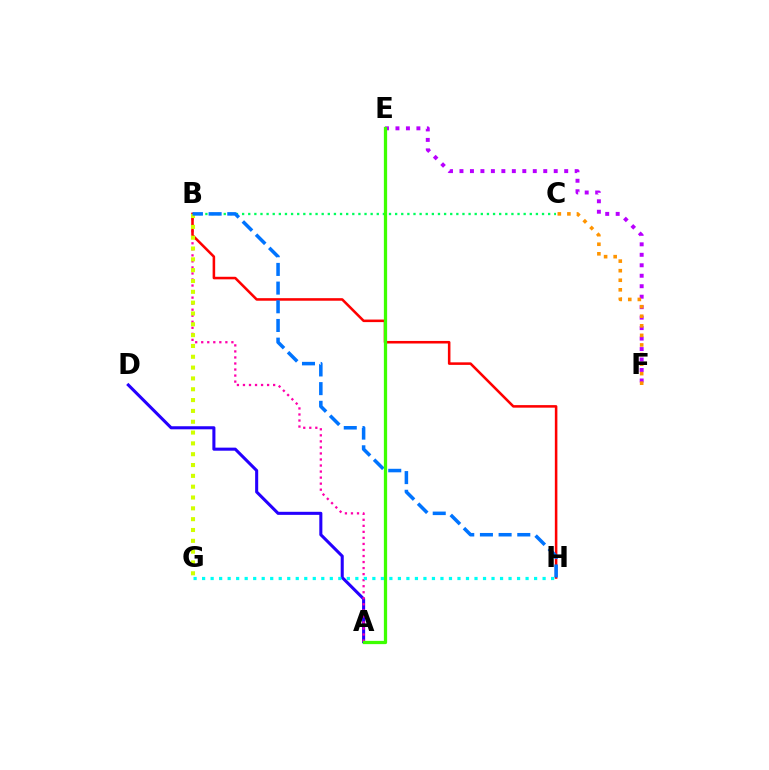{('A', 'D'): [{'color': '#2500ff', 'line_style': 'solid', 'thickness': 2.21}], ('A', 'B'): [{'color': '#ff00ac', 'line_style': 'dotted', 'thickness': 1.64}], ('E', 'F'): [{'color': '#b900ff', 'line_style': 'dotted', 'thickness': 2.85}], ('B', 'C'): [{'color': '#00ff5c', 'line_style': 'dotted', 'thickness': 1.66}], ('C', 'F'): [{'color': '#ff9400', 'line_style': 'dotted', 'thickness': 2.6}], ('B', 'H'): [{'color': '#ff0000', 'line_style': 'solid', 'thickness': 1.84}, {'color': '#0074ff', 'line_style': 'dashed', 'thickness': 2.54}], ('B', 'G'): [{'color': '#d1ff00', 'line_style': 'dotted', 'thickness': 2.94}], ('A', 'E'): [{'color': '#3dff00', 'line_style': 'solid', 'thickness': 2.35}], ('G', 'H'): [{'color': '#00fff6', 'line_style': 'dotted', 'thickness': 2.31}]}